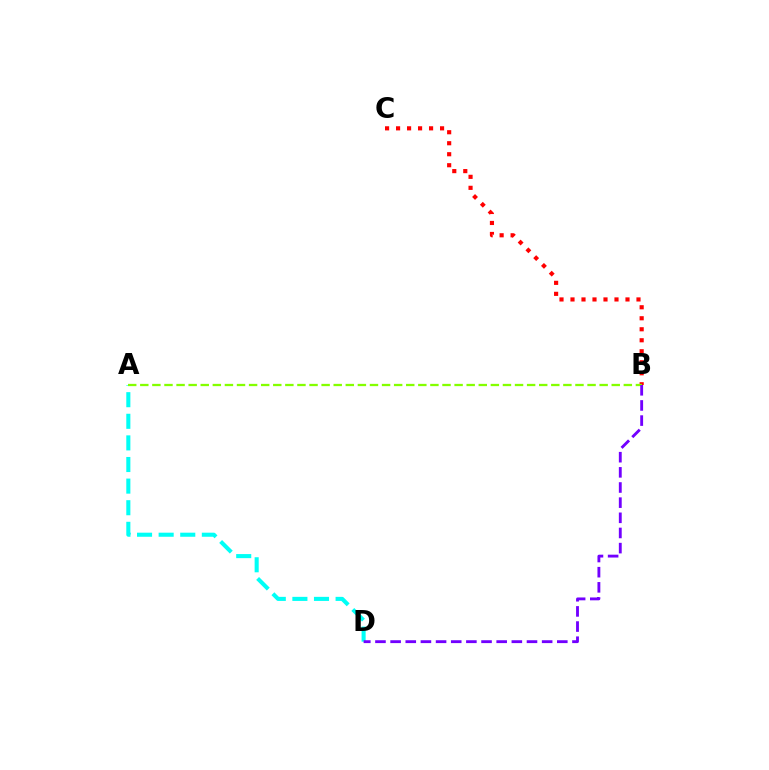{('B', 'C'): [{'color': '#ff0000', 'line_style': 'dotted', 'thickness': 2.99}], ('A', 'D'): [{'color': '#00fff6', 'line_style': 'dashed', 'thickness': 2.94}], ('A', 'B'): [{'color': '#84ff00', 'line_style': 'dashed', 'thickness': 1.64}], ('B', 'D'): [{'color': '#7200ff', 'line_style': 'dashed', 'thickness': 2.06}]}